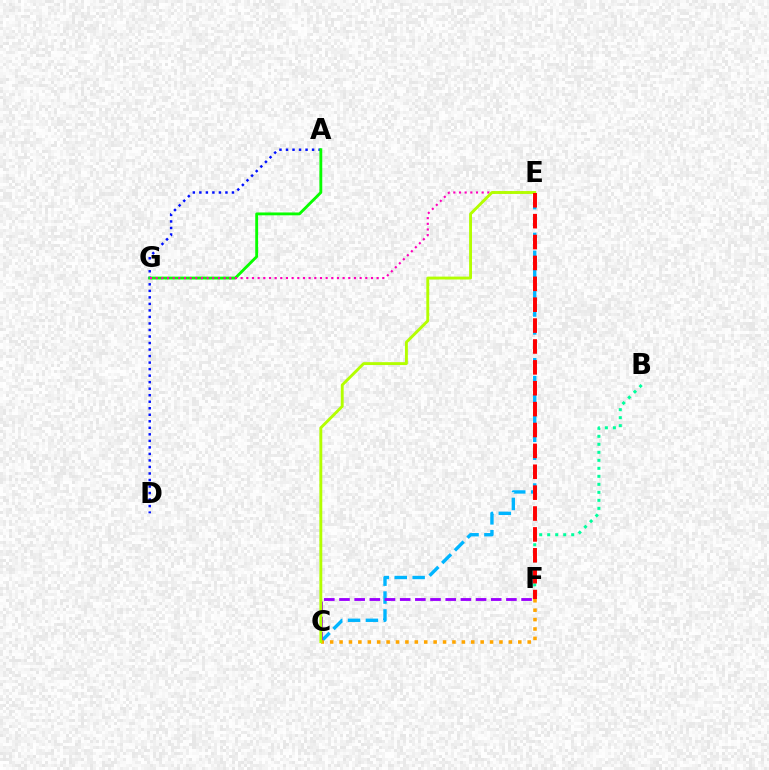{('B', 'F'): [{'color': '#00ff9d', 'line_style': 'dotted', 'thickness': 2.17}], ('A', 'D'): [{'color': '#0010ff', 'line_style': 'dotted', 'thickness': 1.77}], ('A', 'G'): [{'color': '#08ff00', 'line_style': 'solid', 'thickness': 2.05}], ('C', 'E'): [{'color': '#00b5ff', 'line_style': 'dashed', 'thickness': 2.43}, {'color': '#b3ff00', 'line_style': 'solid', 'thickness': 2.08}], ('C', 'F'): [{'color': '#9b00ff', 'line_style': 'dashed', 'thickness': 2.06}, {'color': '#ffa500', 'line_style': 'dotted', 'thickness': 2.56}], ('E', 'G'): [{'color': '#ff00bd', 'line_style': 'dotted', 'thickness': 1.54}], ('E', 'F'): [{'color': '#ff0000', 'line_style': 'dashed', 'thickness': 2.84}]}